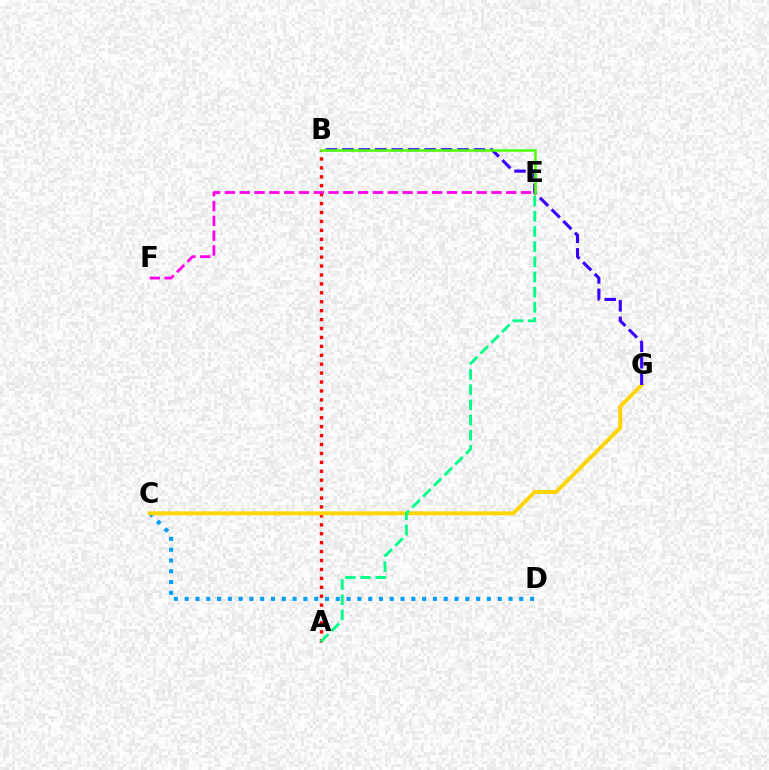{('C', 'D'): [{'color': '#009eff', 'line_style': 'dotted', 'thickness': 2.93}], ('A', 'B'): [{'color': '#ff0000', 'line_style': 'dotted', 'thickness': 2.42}], ('E', 'F'): [{'color': '#ff00ed', 'line_style': 'dashed', 'thickness': 2.01}], ('C', 'G'): [{'color': '#ffd500', 'line_style': 'solid', 'thickness': 2.82}], ('B', 'G'): [{'color': '#3700ff', 'line_style': 'dashed', 'thickness': 2.24}], ('B', 'E'): [{'color': '#4fff00', 'line_style': 'solid', 'thickness': 1.81}], ('A', 'E'): [{'color': '#00ff86', 'line_style': 'dashed', 'thickness': 2.06}]}